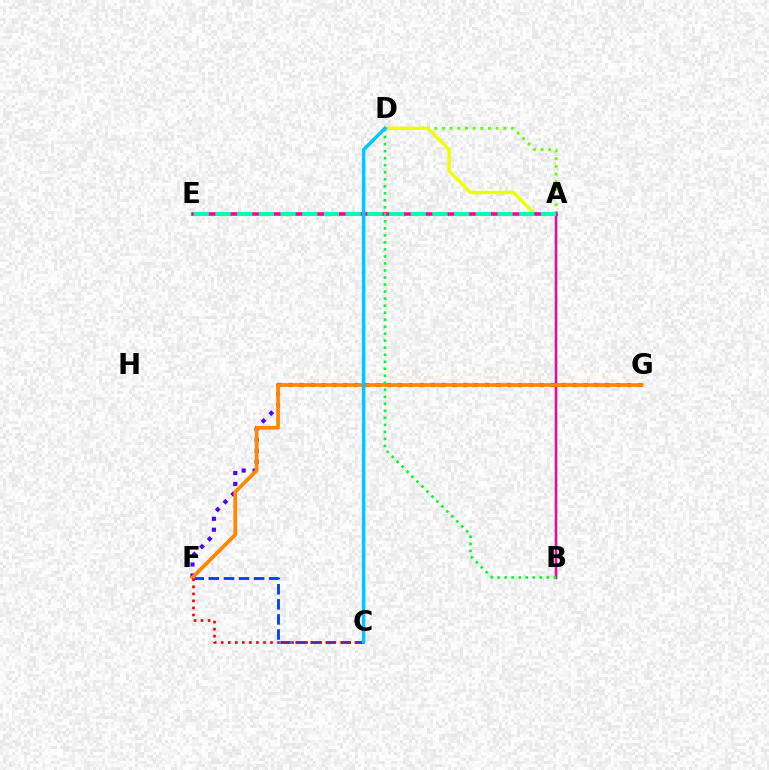{('C', 'F'): [{'color': '#003fff', 'line_style': 'dashed', 'thickness': 2.05}, {'color': '#ff0000', 'line_style': 'dotted', 'thickness': 1.91}], ('A', 'D'): [{'color': '#66ff00', 'line_style': 'dotted', 'thickness': 2.09}], ('B', 'D'): [{'color': '#eeff00', 'line_style': 'solid', 'thickness': 2.44}, {'color': '#00ff27', 'line_style': 'dotted', 'thickness': 1.91}], ('F', 'G'): [{'color': '#4f00ff', 'line_style': 'dotted', 'thickness': 2.97}, {'color': '#ff8800', 'line_style': 'solid', 'thickness': 2.7}], ('A', 'E'): [{'color': '#ff00a0', 'line_style': 'solid', 'thickness': 2.62}, {'color': '#00ffaf', 'line_style': 'dashed', 'thickness': 2.95}], ('A', 'B'): [{'color': '#d600ff', 'line_style': 'solid', 'thickness': 1.8}], ('C', 'D'): [{'color': '#00c7ff', 'line_style': 'solid', 'thickness': 2.53}]}